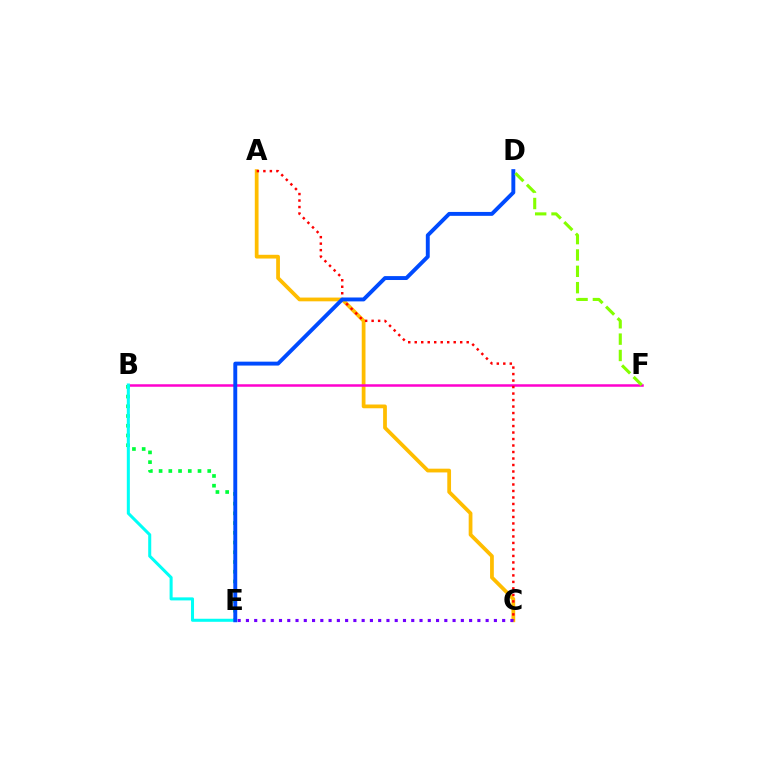{('A', 'C'): [{'color': '#ffbd00', 'line_style': 'solid', 'thickness': 2.7}, {'color': '#ff0000', 'line_style': 'dotted', 'thickness': 1.76}], ('B', 'F'): [{'color': '#ff00cf', 'line_style': 'solid', 'thickness': 1.8}], ('B', 'E'): [{'color': '#00ff39', 'line_style': 'dotted', 'thickness': 2.64}, {'color': '#00fff6', 'line_style': 'solid', 'thickness': 2.19}], ('C', 'E'): [{'color': '#7200ff', 'line_style': 'dotted', 'thickness': 2.25}], ('D', 'E'): [{'color': '#004bff', 'line_style': 'solid', 'thickness': 2.81}], ('D', 'F'): [{'color': '#84ff00', 'line_style': 'dashed', 'thickness': 2.22}]}